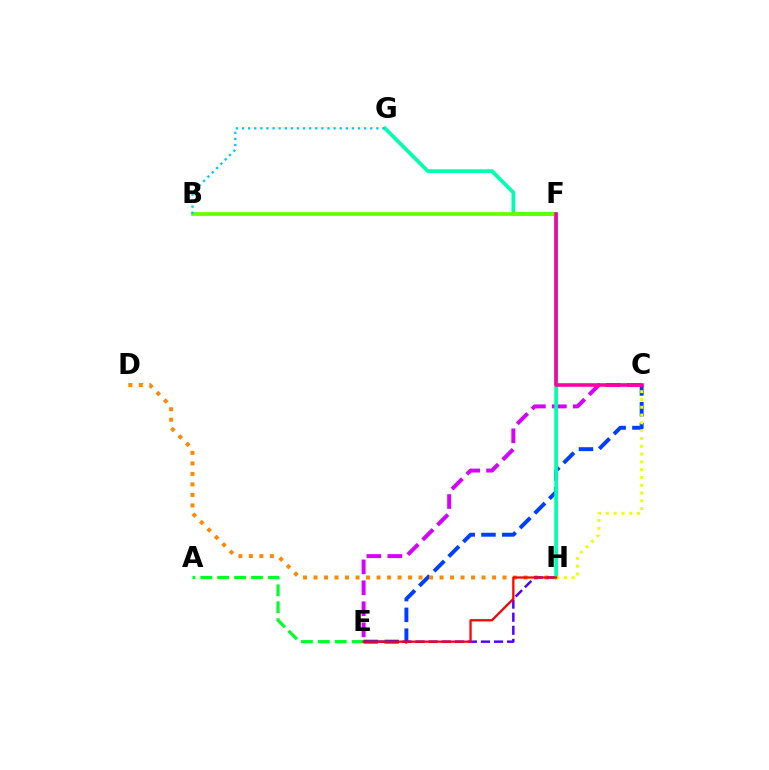{('C', 'E'): [{'color': '#003fff', 'line_style': 'dashed', 'thickness': 2.82}, {'color': '#d600ff', 'line_style': 'dashed', 'thickness': 2.85}], ('D', 'H'): [{'color': '#ff8800', 'line_style': 'dotted', 'thickness': 2.85}], ('E', 'H'): [{'color': '#4f00ff', 'line_style': 'dashed', 'thickness': 1.78}, {'color': '#ff0000', 'line_style': 'solid', 'thickness': 1.64}], ('G', 'H'): [{'color': '#00ffaf', 'line_style': 'solid', 'thickness': 2.66}], ('B', 'F'): [{'color': '#66ff00', 'line_style': 'solid', 'thickness': 2.67}], ('C', 'H'): [{'color': '#eeff00', 'line_style': 'dotted', 'thickness': 2.12}], ('C', 'F'): [{'color': '#ff00a0', 'line_style': 'solid', 'thickness': 2.56}], ('A', 'E'): [{'color': '#00ff27', 'line_style': 'dashed', 'thickness': 2.3}], ('B', 'G'): [{'color': '#00c7ff', 'line_style': 'dotted', 'thickness': 1.66}]}